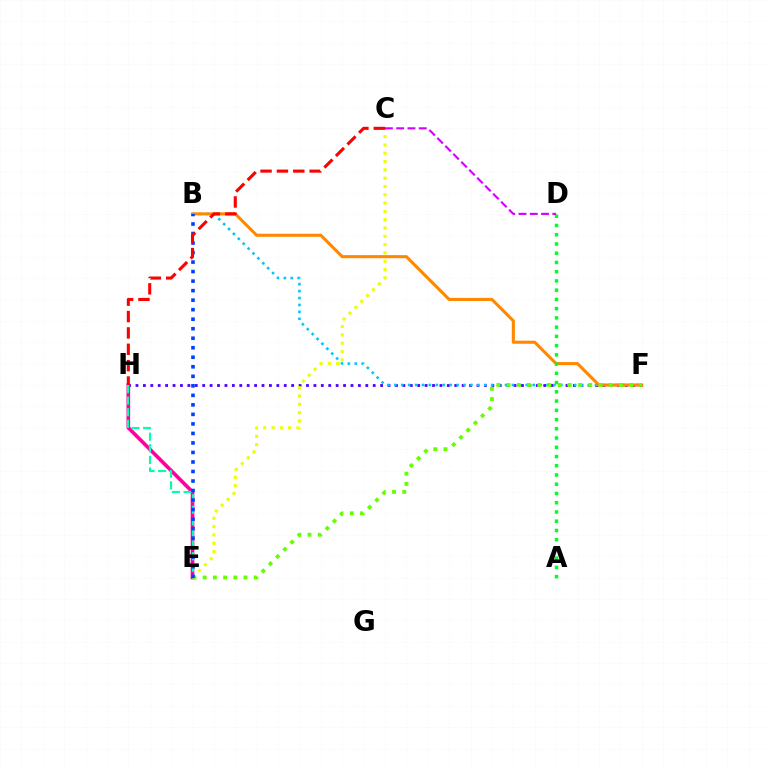{('F', 'H'): [{'color': '#4f00ff', 'line_style': 'dotted', 'thickness': 2.01}], ('B', 'F'): [{'color': '#00c7ff', 'line_style': 'dotted', 'thickness': 1.88}, {'color': '#ff8800', 'line_style': 'solid', 'thickness': 2.22}], ('E', 'H'): [{'color': '#ff00a0', 'line_style': 'solid', 'thickness': 2.63}, {'color': '#00ffaf', 'line_style': 'dashed', 'thickness': 1.58}], ('C', 'E'): [{'color': '#eeff00', 'line_style': 'dotted', 'thickness': 2.26}], ('E', 'F'): [{'color': '#66ff00', 'line_style': 'dotted', 'thickness': 2.78}], ('A', 'D'): [{'color': '#00ff27', 'line_style': 'dotted', 'thickness': 2.51}], ('C', 'D'): [{'color': '#d600ff', 'line_style': 'dashed', 'thickness': 1.53}], ('B', 'E'): [{'color': '#003fff', 'line_style': 'dotted', 'thickness': 2.59}], ('C', 'H'): [{'color': '#ff0000', 'line_style': 'dashed', 'thickness': 2.22}]}